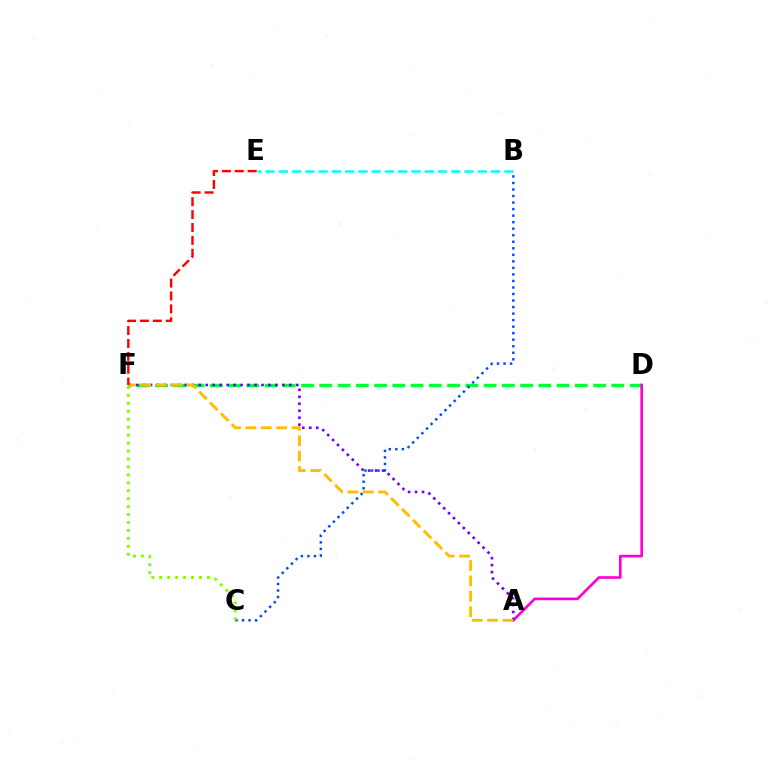{('D', 'F'): [{'color': '#00ff39', 'line_style': 'dashed', 'thickness': 2.48}], ('A', 'D'): [{'color': '#ff00cf', 'line_style': 'solid', 'thickness': 1.91}], ('A', 'F'): [{'color': '#7200ff', 'line_style': 'dotted', 'thickness': 1.89}, {'color': '#ffbd00', 'line_style': 'dashed', 'thickness': 2.09}], ('B', 'C'): [{'color': '#004bff', 'line_style': 'dotted', 'thickness': 1.77}], ('E', 'F'): [{'color': '#ff0000', 'line_style': 'dashed', 'thickness': 1.75}], ('B', 'E'): [{'color': '#00fff6', 'line_style': 'dashed', 'thickness': 1.8}], ('C', 'F'): [{'color': '#84ff00', 'line_style': 'dotted', 'thickness': 2.16}]}